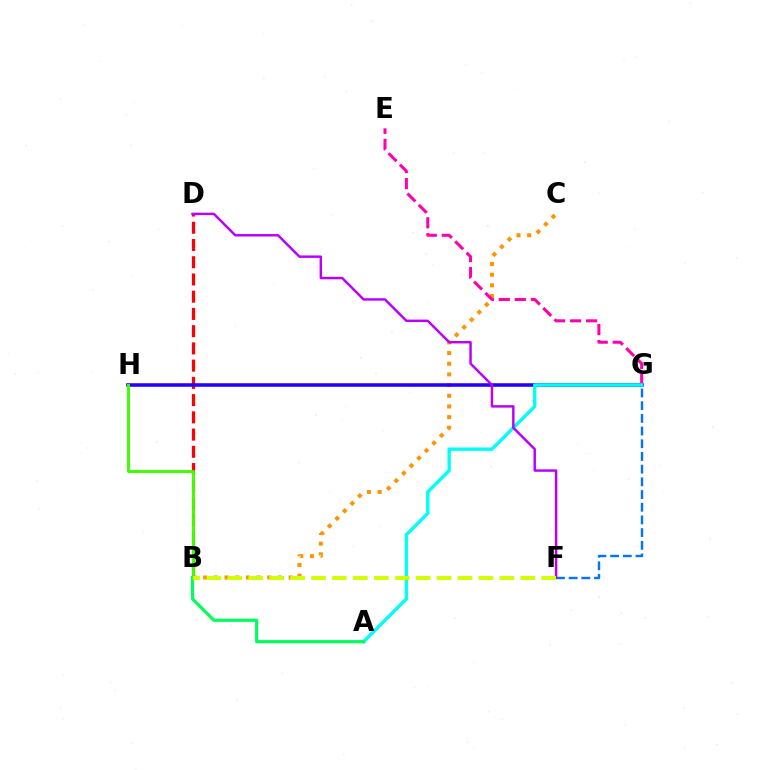{('B', 'D'): [{'color': '#ff0000', 'line_style': 'dashed', 'thickness': 2.34}], ('B', 'C'): [{'color': '#ff9400', 'line_style': 'dotted', 'thickness': 2.9}], ('F', 'G'): [{'color': '#0074ff', 'line_style': 'dashed', 'thickness': 1.72}], ('G', 'H'): [{'color': '#2500ff', 'line_style': 'solid', 'thickness': 2.55}], ('E', 'G'): [{'color': '#ff00ac', 'line_style': 'dashed', 'thickness': 2.18}], ('A', 'G'): [{'color': '#00fff6', 'line_style': 'solid', 'thickness': 2.44}], ('A', 'B'): [{'color': '#00ff5c', 'line_style': 'solid', 'thickness': 2.28}], ('B', 'H'): [{'color': '#3dff00', 'line_style': 'solid', 'thickness': 2.12}], ('D', 'F'): [{'color': '#b900ff', 'line_style': 'solid', 'thickness': 1.77}], ('B', 'F'): [{'color': '#d1ff00', 'line_style': 'dashed', 'thickness': 2.84}]}